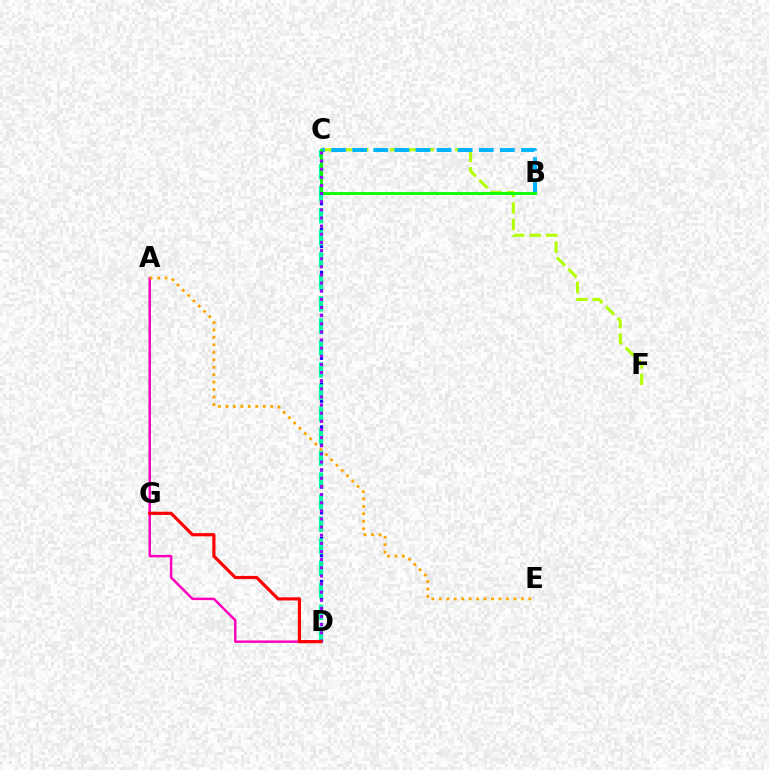{('A', 'D'): [{'color': '#ff00bd', 'line_style': 'solid', 'thickness': 1.78}], ('C', 'D'): [{'color': '#0010ff', 'line_style': 'dotted', 'thickness': 2.33}, {'color': '#00ff9d', 'line_style': 'dashed', 'thickness': 2.99}, {'color': '#9b00ff', 'line_style': 'dotted', 'thickness': 2.21}], ('C', 'F'): [{'color': '#b3ff00', 'line_style': 'dashed', 'thickness': 2.22}], ('B', 'C'): [{'color': '#00b5ff', 'line_style': 'dashed', 'thickness': 2.87}, {'color': '#08ff00', 'line_style': 'solid', 'thickness': 2.04}], ('A', 'E'): [{'color': '#ffa500', 'line_style': 'dotted', 'thickness': 2.03}], ('D', 'G'): [{'color': '#ff0000', 'line_style': 'solid', 'thickness': 2.28}]}